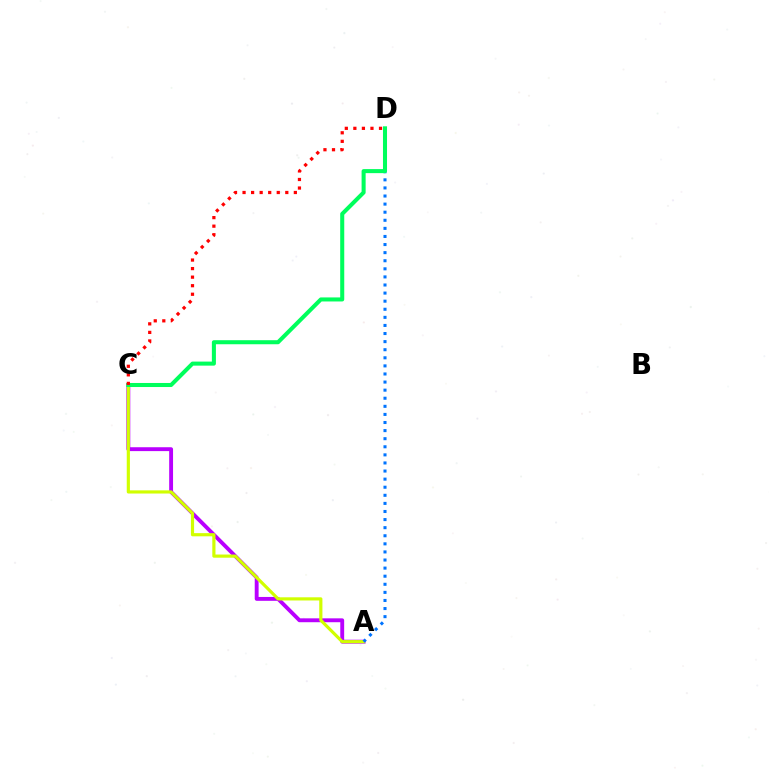{('A', 'C'): [{'color': '#b900ff', 'line_style': 'solid', 'thickness': 2.79}, {'color': '#d1ff00', 'line_style': 'solid', 'thickness': 2.28}], ('A', 'D'): [{'color': '#0074ff', 'line_style': 'dotted', 'thickness': 2.2}], ('C', 'D'): [{'color': '#00ff5c', 'line_style': 'solid', 'thickness': 2.91}, {'color': '#ff0000', 'line_style': 'dotted', 'thickness': 2.32}]}